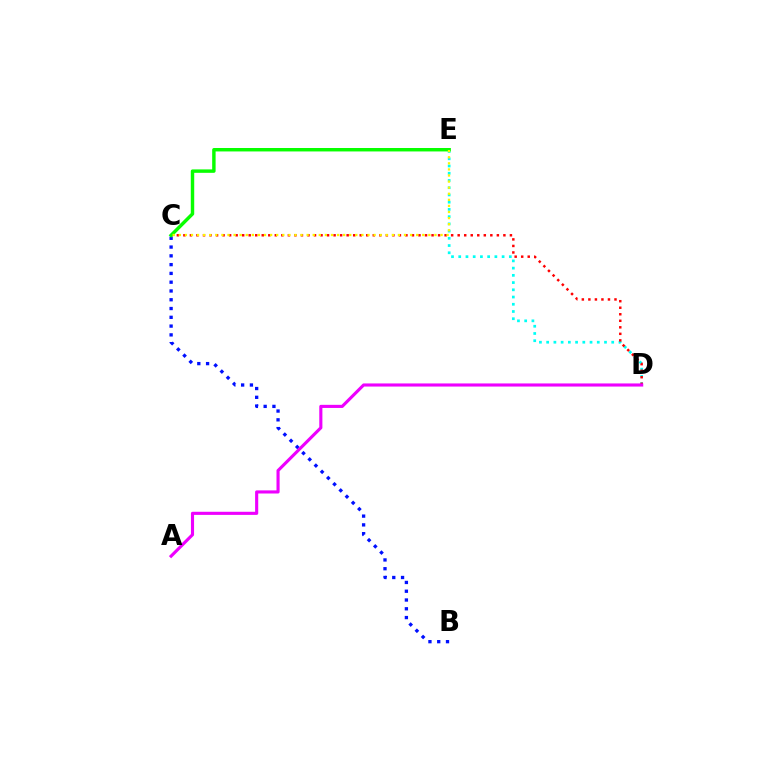{('D', 'E'): [{'color': '#00fff6', 'line_style': 'dotted', 'thickness': 1.96}], ('B', 'C'): [{'color': '#0010ff', 'line_style': 'dotted', 'thickness': 2.39}], ('C', 'D'): [{'color': '#ff0000', 'line_style': 'dotted', 'thickness': 1.77}], ('C', 'E'): [{'color': '#08ff00', 'line_style': 'solid', 'thickness': 2.47}, {'color': '#fcf500', 'line_style': 'dotted', 'thickness': 1.65}], ('A', 'D'): [{'color': '#ee00ff', 'line_style': 'solid', 'thickness': 2.24}]}